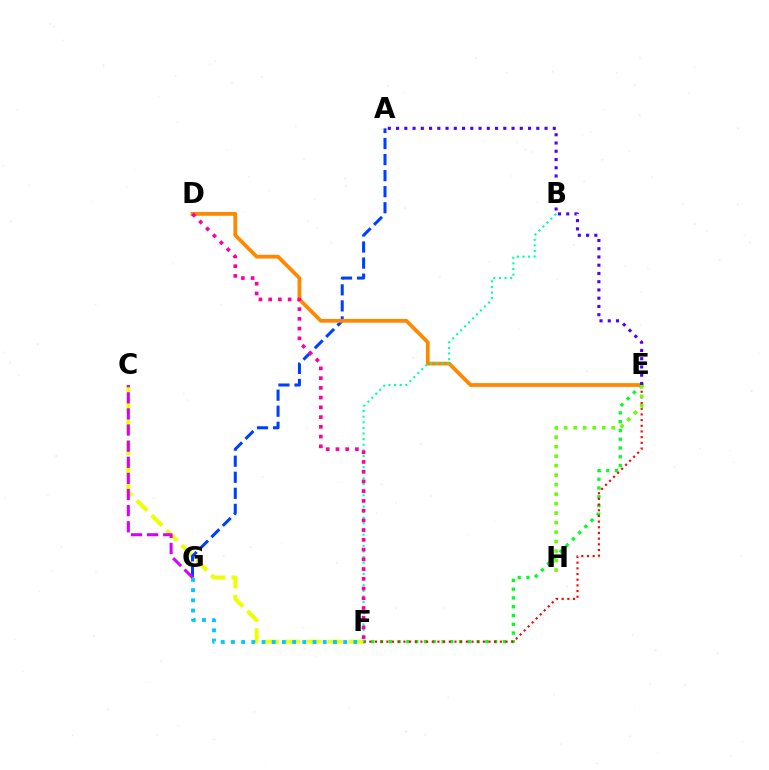{('C', 'F'): [{'color': '#eeff00', 'line_style': 'dashed', 'thickness': 2.87}], ('F', 'G'): [{'color': '#00c7ff', 'line_style': 'dotted', 'thickness': 2.77}], ('E', 'F'): [{'color': '#00ff27', 'line_style': 'dotted', 'thickness': 2.38}, {'color': '#ff0000', 'line_style': 'dotted', 'thickness': 1.54}], ('A', 'G'): [{'color': '#003fff', 'line_style': 'dashed', 'thickness': 2.18}], ('C', 'G'): [{'color': '#d600ff', 'line_style': 'dashed', 'thickness': 2.19}], ('D', 'E'): [{'color': '#ff8800', 'line_style': 'solid', 'thickness': 2.71}], ('B', 'F'): [{'color': '#00ffaf', 'line_style': 'dotted', 'thickness': 1.53}], ('A', 'E'): [{'color': '#4f00ff', 'line_style': 'dotted', 'thickness': 2.24}], ('D', 'F'): [{'color': '#ff00a0', 'line_style': 'dotted', 'thickness': 2.65}], ('E', 'H'): [{'color': '#66ff00', 'line_style': 'dotted', 'thickness': 2.58}]}